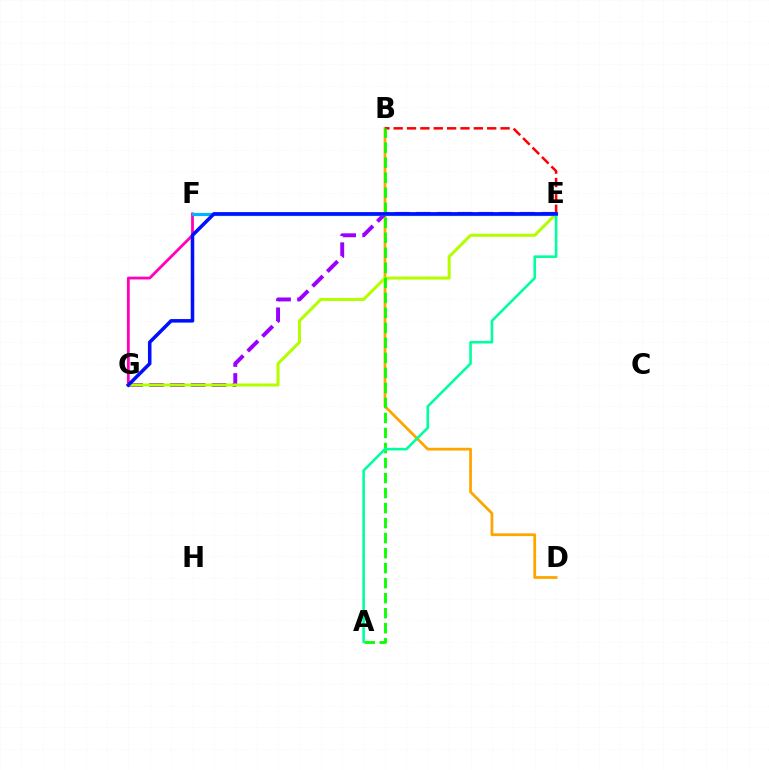{('B', 'D'): [{'color': '#ffa500', 'line_style': 'solid', 'thickness': 1.99}], ('F', 'G'): [{'color': '#ff00bd', 'line_style': 'solid', 'thickness': 2.02}], ('B', 'E'): [{'color': '#ff0000', 'line_style': 'dashed', 'thickness': 1.81}], ('E', 'G'): [{'color': '#9b00ff', 'line_style': 'dashed', 'thickness': 2.83}, {'color': '#b3ff00', 'line_style': 'solid', 'thickness': 2.2}, {'color': '#0010ff', 'line_style': 'solid', 'thickness': 2.55}], ('E', 'F'): [{'color': '#00b5ff', 'line_style': 'solid', 'thickness': 2.28}], ('A', 'B'): [{'color': '#08ff00', 'line_style': 'dashed', 'thickness': 2.04}], ('A', 'E'): [{'color': '#00ff9d', 'line_style': 'solid', 'thickness': 1.86}]}